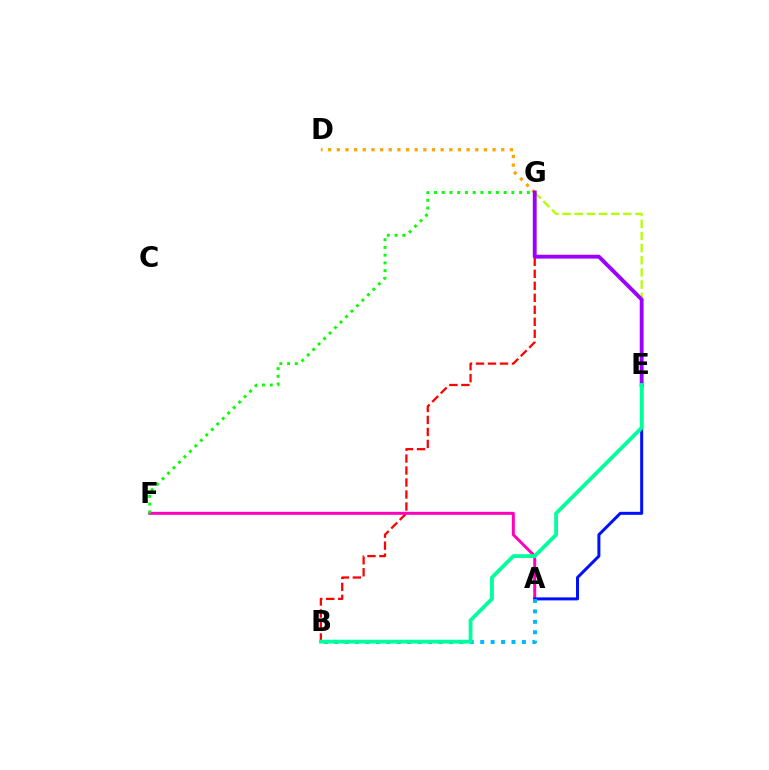{('B', 'G'): [{'color': '#ff0000', 'line_style': 'dashed', 'thickness': 1.63}], ('A', 'F'): [{'color': '#ff00bd', 'line_style': 'solid', 'thickness': 2.14}], ('A', 'E'): [{'color': '#0010ff', 'line_style': 'solid', 'thickness': 2.16}], ('F', 'G'): [{'color': '#08ff00', 'line_style': 'dotted', 'thickness': 2.1}], ('A', 'B'): [{'color': '#00b5ff', 'line_style': 'dotted', 'thickness': 2.83}], ('D', 'G'): [{'color': '#ffa500', 'line_style': 'dotted', 'thickness': 2.35}], ('E', 'G'): [{'color': '#b3ff00', 'line_style': 'dashed', 'thickness': 1.65}, {'color': '#9b00ff', 'line_style': 'solid', 'thickness': 2.78}], ('B', 'E'): [{'color': '#00ff9d', 'line_style': 'solid', 'thickness': 2.74}]}